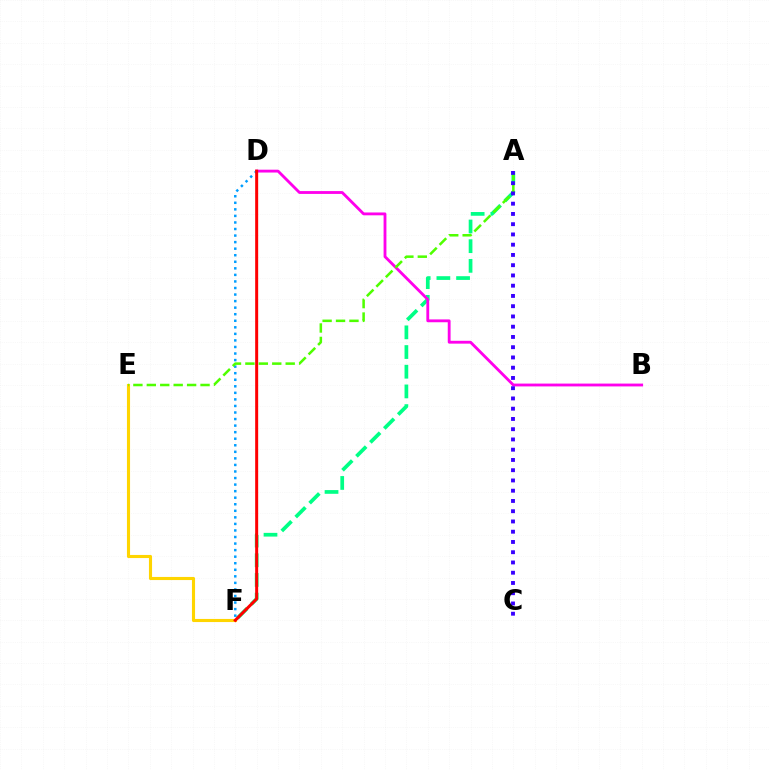{('A', 'F'): [{'color': '#00ff86', 'line_style': 'dashed', 'thickness': 2.67}], ('B', 'D'): [{'color': '#ff00ed', 'line_style': 'solid', 'thickness': 2.04}], ('D', 'F'): [{'color': '#009eff', 'line_style': 'dotted', 'thickness': 1.78}, {'color': '#ff0000', 'line_style': 'solid', 'thickness': 2.16}], ('E', 'F'): [{'color': '#ffd500', 'line_style': 'solid', 'thickness': 2.24}], ('A', 'E'): [{'color': '#4fff00', 'line_style': 'dashed', 'thickness': 1.82}], ('A', 'C'): [{'color': '#3700ff', 'line_style': 'dotted', 'thickness': 2.79}]}